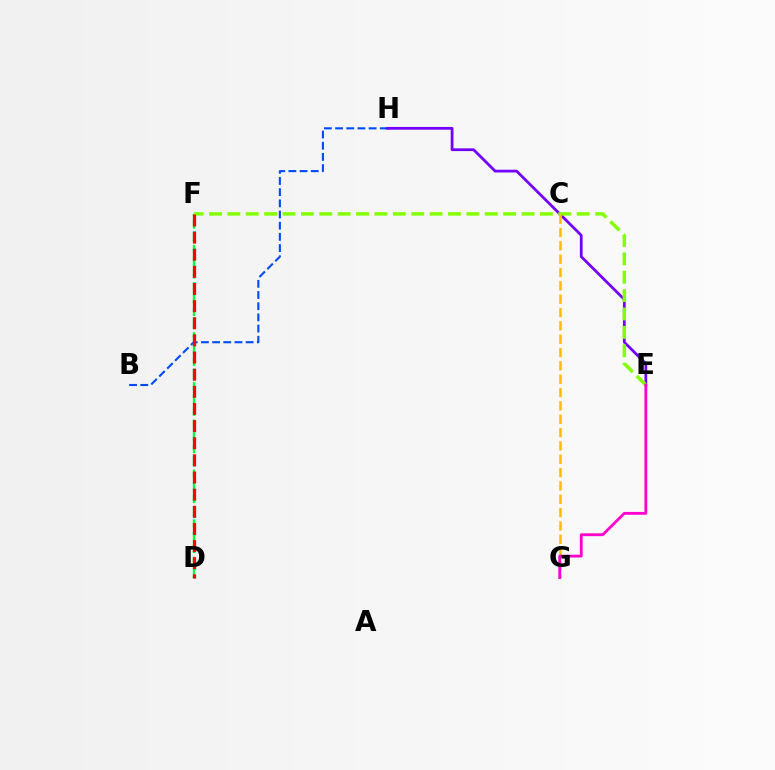{('B', 'H'): [{'color': '#004bff', 'line_style': 'dashed', 'thickness': 1.52}], ('D', 'F'): [{'color': '#00fff6', 'line_style': 'dotted', 'thickness': 2.34}, {'color': '#00ff39', 'line_style': 'dashed', 'thickness': 1.7}, {'color': '#ff0000', 'line_style': 'dashed', 'thickness': 2.33}], ('E', 'H'): [{'color': '#7200ff', 'line_style': 'solid', 'thickness': 1.98}], ('E', 'F'): [{'color': '#84ff00', 'line_style': 'dashed', 'thickness': 2.5}], ('C', 'G'): [{'color': '#ffbd00', 'line_style': 'dashed', 'thickness': 1.81}], ('E', 'G'): [{'color': '#ff00cf', 'line_style': 'solid', 'thickness': 2.04}]}